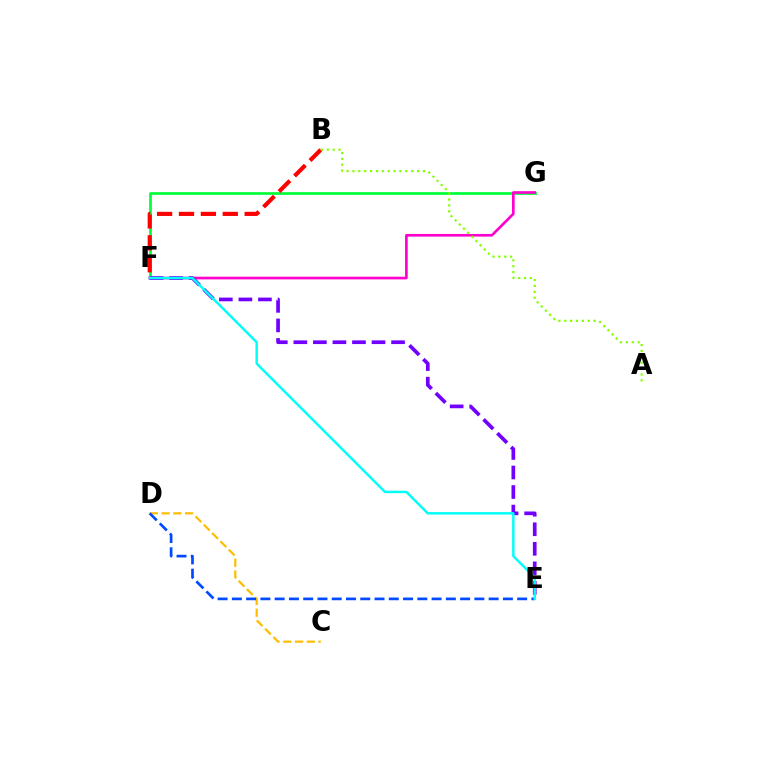{('F', 'G'): [{'color': '#00ff39', 'line_style': 'solid', 'thickness': 1.96}, {'color': '#ff00cf', 'line_style': 'solid', 'thickness': 1.92}], ('C', 'D'): [{'color': '#ffbd00', 'line_style': 'dashed', 'thickness': 1.6}], ('B', 'F'): [{'color': '#ff0000', 'line_style': 'dashed', 'thickness': 2.97}], ('E', 'F'): [{'color': '#7200ff', 'line_style': 'dashed', 'thickness': 2.65}, {'color': '#00fff6', 'line_style': 'solid', 'thickness': 1.76}], ('A', 'B'): [{'color': '#84ff00', 'line_style': 'dotted', 'thickness': 1.6}], ('D', 'E'): [{'color': '#004bff', 'line_style': 'dashed', 'thickness': 1.94}]}